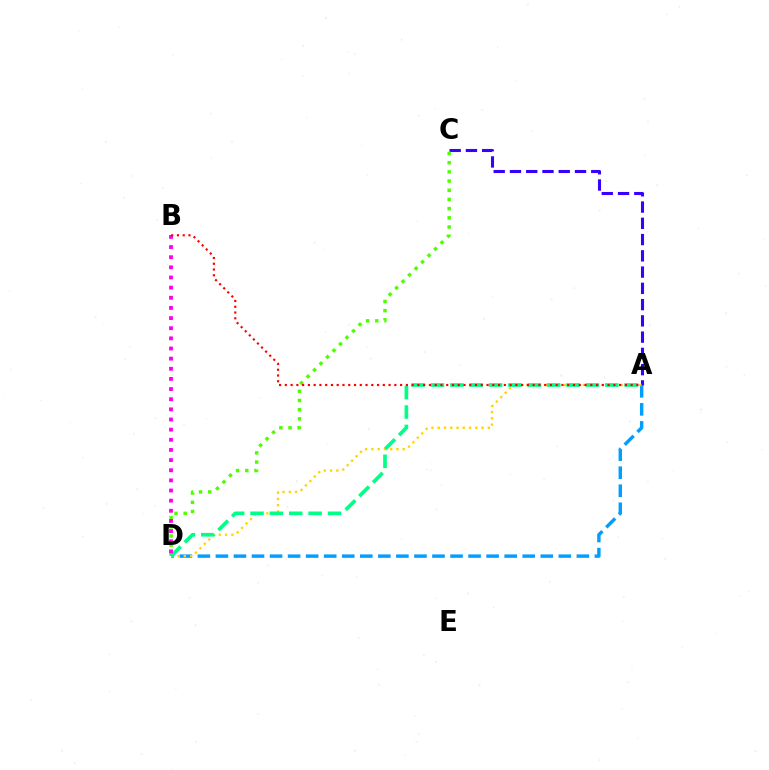{('A', 'D'): [{'color': '#009eff', 'line_style': 'dashed', 'thickness': 2.45}, {'color': '#ffd500', 'line_style': 'dotted', 'thickness': 1.7}, {'color': '#00ff86', 'line_style': 'dashed', 'thickness': 2.63}], ('A', 'C'): [{'color': '#3700ff', 'line_style': 'dashed', 'thickness': 2.21}], ('C', 'D'): [{'color': '#4fff00', 'line_style': 'dotted', 'thickness': 2.5}], ('B', 'D'): [{'color': '#ff00ed', 'line_style': 'dotted', 'thickness': 2.76}], ('A', 'B'): [{'color': '#ff0000', 'line_style': 'dotted', 'thickness': 1.57}]}